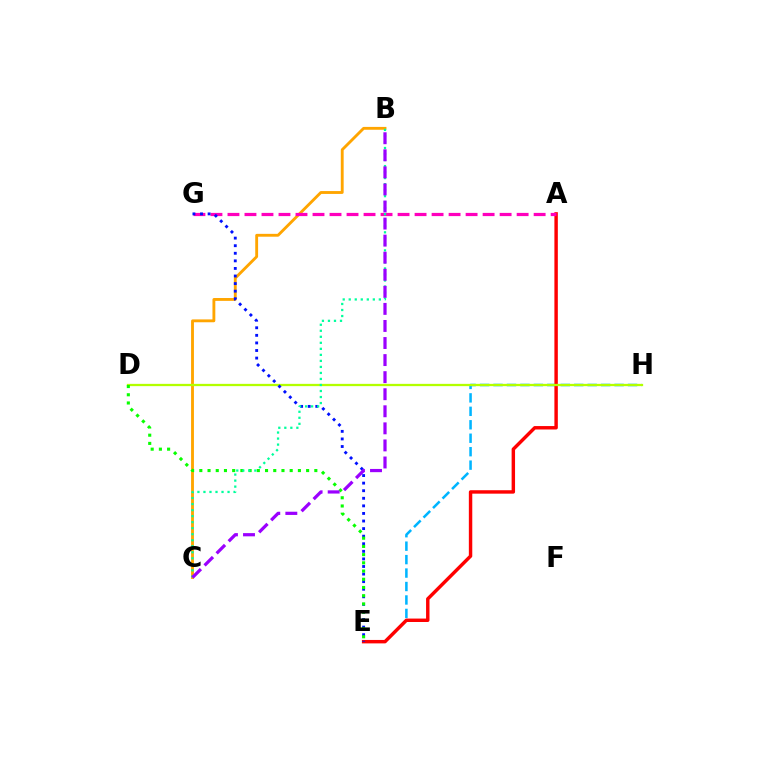{('E', 'H'): [{'color': '#00b5ff', 'line_style': 'dashed', 'thickness': 1.83}], ('A', 'E'): [{'color': '#ff0000', 'line_style': 'solid', 'thickness': 2.47}], ('B', 'C'): [{'color': '#ffa500', 'line_style': 'solid', 'thickness': 2.06}, {'color': '#00ff9d', 'line_style': 'dotted', 'thickness': 1.64}, {'color': '#9b00ff', 'line_style': 'dashed', 'thickness': 2.32}], ('D', 'H'): [{'color': '#b3ff00', 'line_style': 'solid', 'thickness': 1.64}], ('A', 'G'): [{'color': '#ff00bd', 'line_style': 'dashed', 'thickness': 2.31}], ('E', 'G'): [{'color': '#0010ff', 'line_style': 'dotted', 'thickness': 2.06}], ('D', 'E'): [{'color': '#08ff00', 'line_style': 'dotted', 'thickness': 2.23}]}